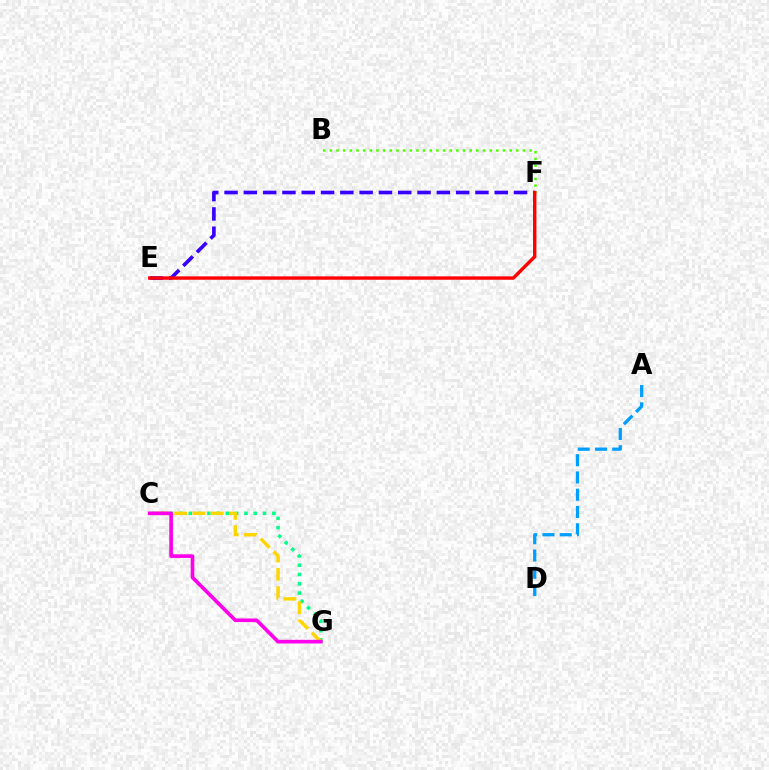{('C', 'G'): [{'color': '#00ff86', 'line_style': 'dotted', 'thickness': 2.52}, {'color': '#ffd500', 'line_style': 'dashed', 'thickness': 2.48}, {'color': '#ff00ed', 'line_style': 'solid', 'thickness': 2.64}], ('E', 'F'): [{'color': '#3700ff', 'line_style': 'dashed', 'thickness': 2.62}, {'color': '#ff0000', 'line_style': 'solid', 'thickness': 2.44}], ('B', 'F'): [{'color': '#4fff00', 'line_style': 'dotted', 'thickness': 1.81}], ('A', 'D'): [{'color': '#009eff', 'line_style': 'dashed', 'thickness': 2.34}]}